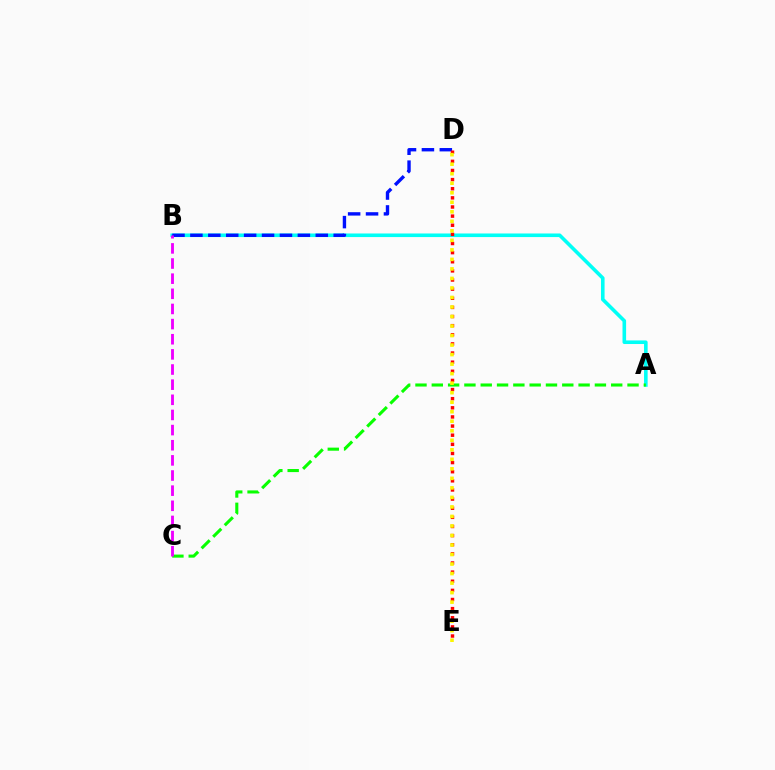{('A', 'B'): [{'color': '#00fff6', 'line_style': 'solid', 'thickness': 2.59}], ('A', 'C'): [{'color': '#08ff00', 'line_style': 'dashed', 'thickness': 2.22}], ('B', 'D'): [{'color': '#0010ff', 'line_style': 'dashed', 'thickness': 2.43}], ('D', 'E'): [{'color': '#ff0000', 'line_style': 'dotted', 'thickness': 2.48}, {'color': '#fcf500', 'line_style': 'dotted', 'thickness': 2.59}], ('B', 'C'): [{'color': '#ee00ff', 'line_style': 'dashed', 'thickness': 2.06}]}